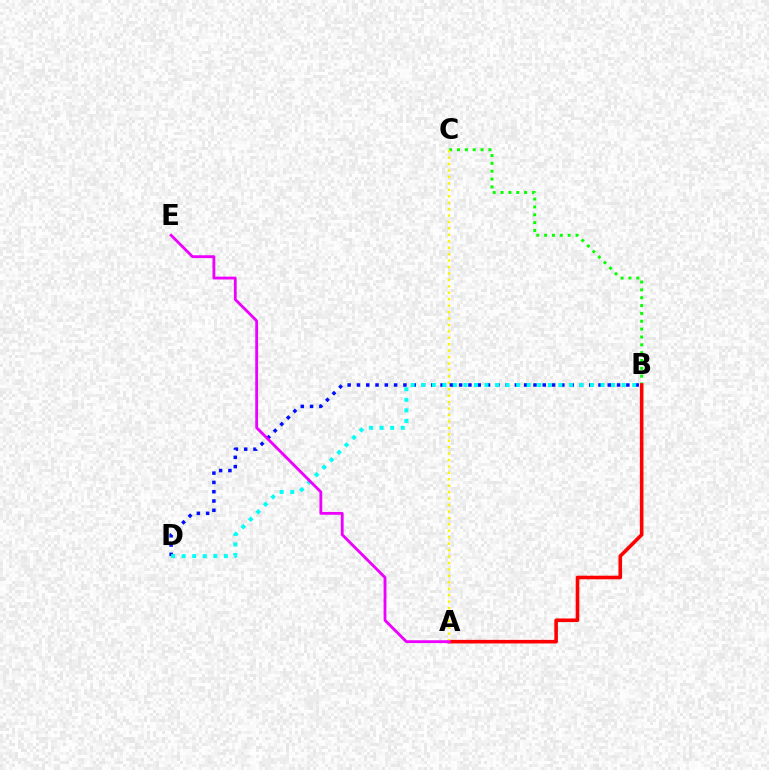{('B', 'C'): [{'color': '#08ff00', 'line_style': 'dotted', 'thickness': 2.13}], ('A', 'B'): [{'color': '#ff0000', 'line_style': 'solid', 'thickness': 2.58}], ('A', 'C'): [{'color': '#fcf500', 'line_style': 'dotted', 'thickness': 1.75}], ('B', 'D'): [{'color': '#0010ff', 'line_style': 'dotted', 'thickness': 2.52}, {'color': '#00fff6', 'line_style': 'dotted', 'thickness': 2.87}], ('A', 'E'): [{'color': '#ee00ff', 'line_style': 'solid', 'thickness': 2.04}]}